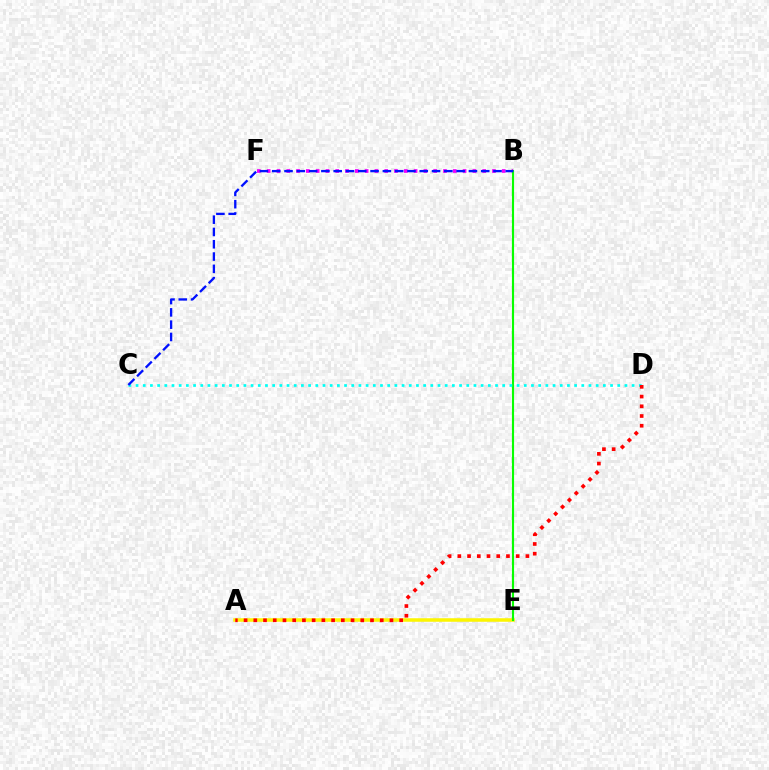{('B', 'F'): [{'color': '#ee00ff', 'line_style': 'dotted', 'thickness': 2.66}], ('A', 'E'): [{'color': '#fcf500', 'line_style': 'solid', 'thickness': 2.54}], ('B', 'E'): [{'color': '#08ff00', 'line_style': 'solid', 'thickness': 1.54}], ('C', 'D'): [{'color': '#00fff6', 'line_style': 'dotted', 'thickness': 1.95}], ('A', 'D'): [{'color': '#ff0000', 'line_style': 'dotted', 'thickness': 2.64}], ('B', 'C'): [{'color': '#0010ff', 'line_style': 'dashed', 'thickness': 1.67}]}